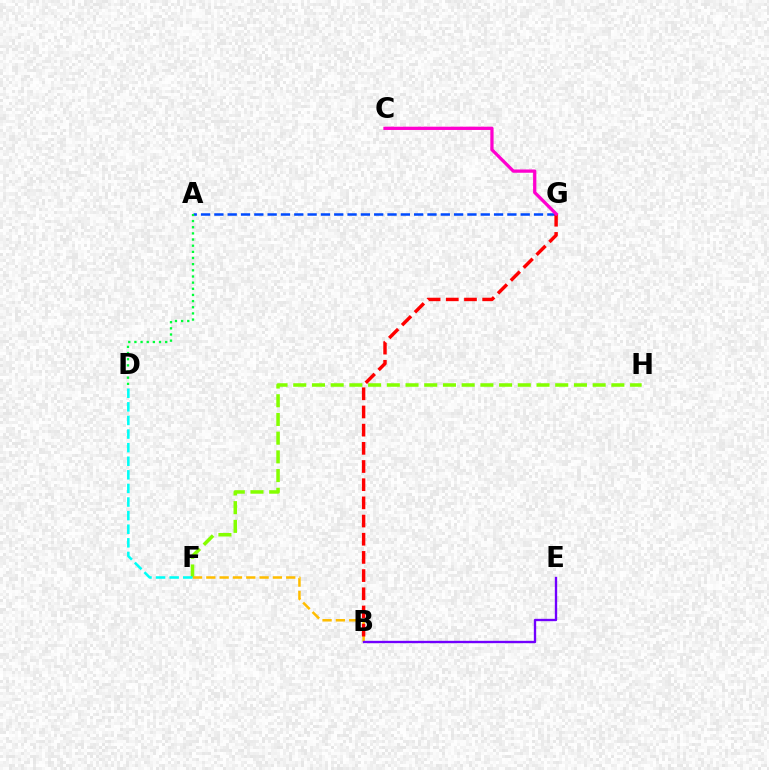{('A', 'G'): [{'color': '#004bff', 'line_style': 'dashed', 'thickness': 1.81}], ('F', 'H'): [{'color': '#84ff00', 'line_style': 'dashed', 'thickness': 2.54}], ('B', 'F'): [{'color': '#ffbd00', 'line_style': 'dashed', 'thickness': 1.81}], ('A', 'D'): [{'color': '#00ff39', 'line_style': 'dotted', 'thickness': 1.67}], ('B', 'G'): [{'color': '#ff0000', 'line_style': 'dashed', 'thickness': 2.47}], ('C', 'G'): [{'color': '#ff00cf', 'line_style': 'solid', 'thickness': 2.35}], ('D', 'F'): [{'color': '#00fff6', 'line_style': 'dashed', 'thickness': 1.85}], ('B', 'E'): [{'color': '#7200ff', 'line_style': 'solid', 'thickness': 1.69}]}